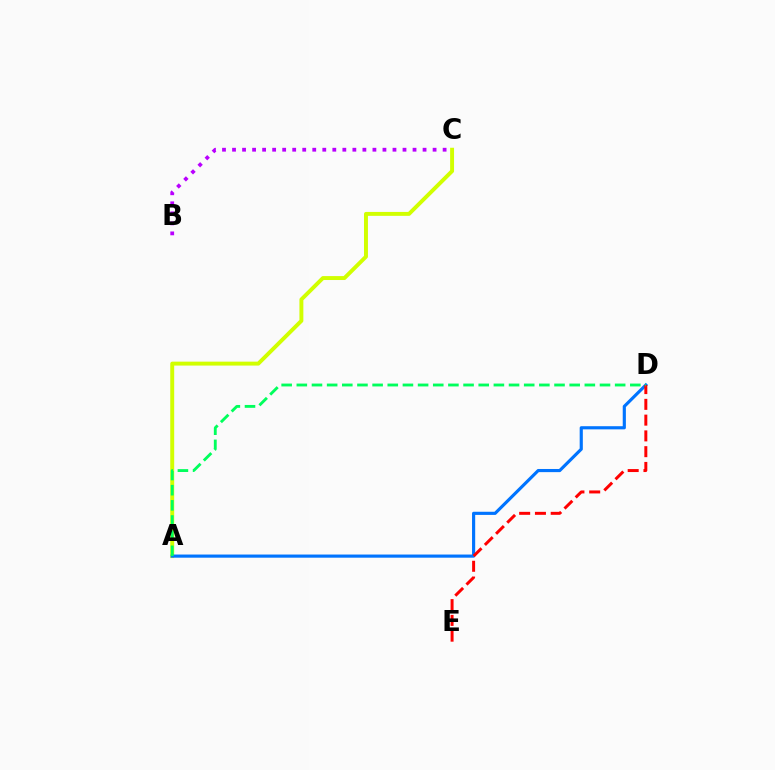{('B', 'C'): [{'color': '#b900ff', 'line_style': 'dotted', 'thickness': 2.72}], ('A', 'C'): [{'color': '#d1ff00', 'line_style': 'solid', 'thickness': 2.83}], ('A', 'D'): [{'color': '#0074ff', 'line_style': 'solid', 'thickness': 2.27}, {'color': '#00ff5c', 'line_style': 'dashed', 'thickness': 2.06}], ('D', 'E'): [{'color': '#ff0000', 'line_style': 'dashed', 'thickness': 2.14}]}